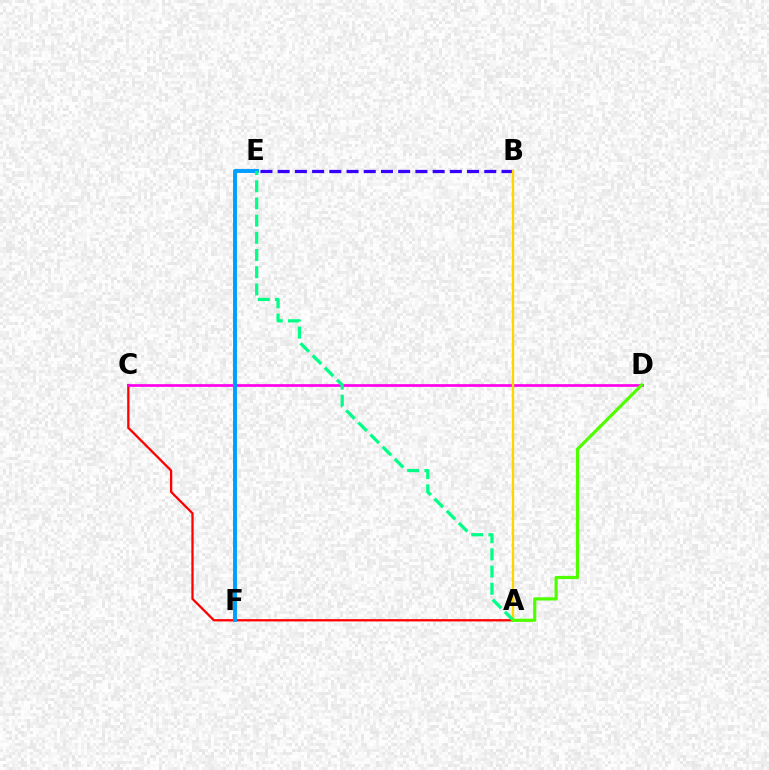{('A', 'C'): [{'color': '#ff0000', 'line_style': 'solid', 'thickness': 1.64}], ('B', 'E'): [{'color': '#3700ff', 'line_style': 'dashed', 'thickness': 2.34}], ('C', 'D'): [{'color': '#ff00ed', 'line_style': 'solid', 'thickness': 1.94}], ('E', 'F'): [{'color': '#009eff', 'line_style': 'solid', 'thickness': 2.8}], ('A', 'B'): [{'color': '#ffd500', 'line_style': 'solid', 'thickness': 1.7}], ('A', 'E'): [{'color': '#00ff86', 'line_style': 'dashed', 'thickness': 2.34}], ('A', 'D'): [{'color': '#4fff00', 'line_style': 'solid', 'thickness': 2.3}]}